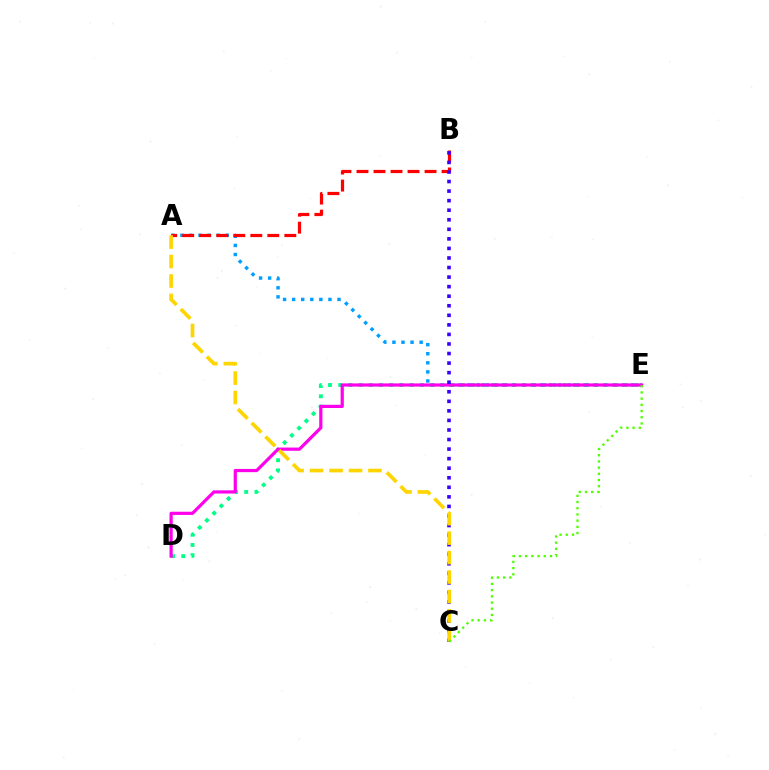{('A', 'E'): [{'color': '#009eff', 'line_style': 'dotted', 'thickness': 2.47}], ('D', 'E'): [{'color': '#00ff86', 'line_style': 'dotted', 'thickness': 2.77}, {'color': '#ff00ed', 'line_style': 'solid', 'thickness': 2.31}], ('A', 'B'): [{'color': '#ff0000', 'line_style': 'dashed', 'thickness': 2.31}], ('B', 'C'): [{'color': '#3700ff', 'line_style': 'dotted', 'thickness': 2.6}], ('A', 'C'): [{'color': '#ffd500', 'line_style': 'dashed', 'thickness': 2.64}], ('C', 'E'): [{'color': '#4fff00', 'line_style': 'dotted', 'thickness': 1.68}]}